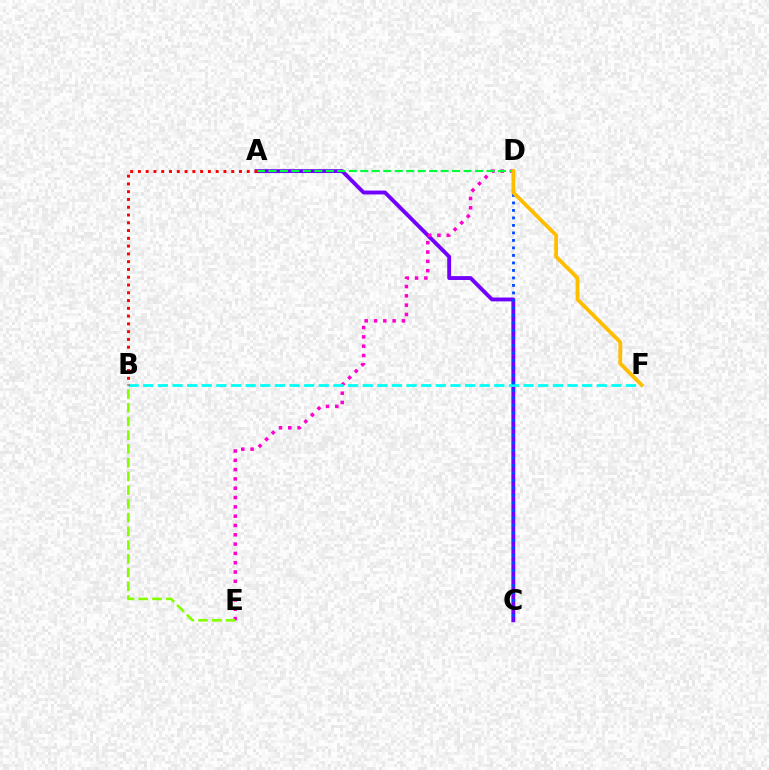{('A', 'C'): [{'color': '#7200ff', 'line_style': 'solid', 'thickness': 2.78}], ('D', 'E'): [{'color': '#ff00cf', 'line_style': 'dotted', 'thickness': 2.53}], ('A', 'D'): [{'color': '#00ff39', 'line_style': 'dashed', 'thickness': 1.56}], ('B', 'F'): [{'color': '#00fff6', 'line_style': 'dashed', 'thickness': 1.99}], ('C', 'D'): [{'color': '#004bff', 'line_style': 'dotted', 'thickness': 2.04}], ('A', 'B'): [{'color': '#ff0000', 'line_style': 'dotted', 'thickness': 2.11}], ('B', 'E'): [{'color': '#84ff00', 'line_style': 'dashed', 'thickness': 1.87}], ('D', 'F'): [{'color': '#ffbd00', 'line_style': 'solid', 'thickness': 2.73}]}